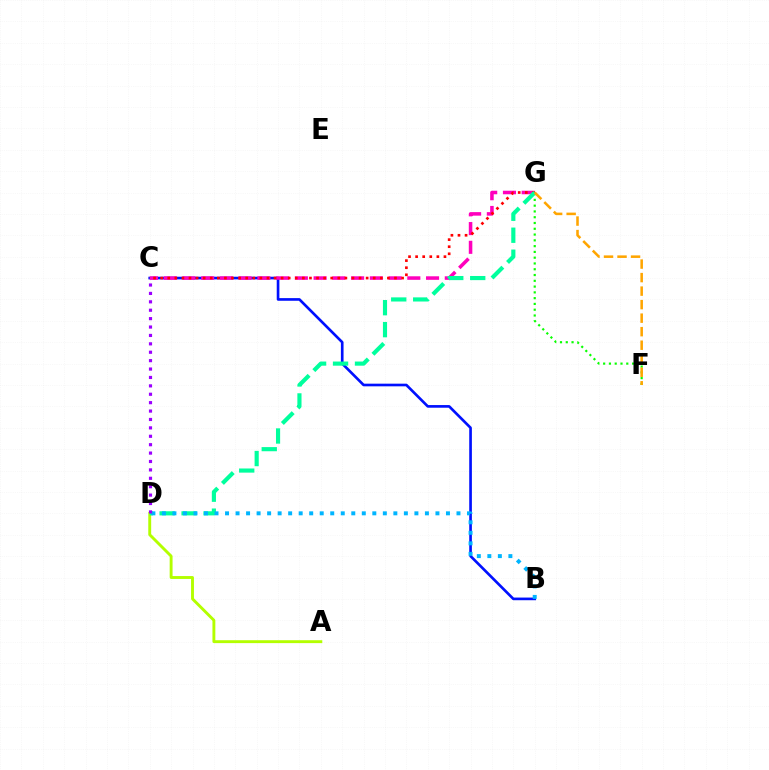{('F', 'G'): [{'color': '#08ff00', 'line_style': 'dotted', 'thickness': 1.57}, {'color': '#ffa500', 'line_style': 'dashed', 'thickness': 1.84}], ('B', 'C'): [{'color': '#0010ff', 'line_style': 'solid', 'thickness': 1.91}], ('A', 'D'): [{'color': '#b3ff00', 'line_style': 'solid', 'thickness': 2.09}], ('C', 'G'): [{'color': '#ff00bd', 'line_style': 'dashed', 'thickness': 2.55}, {'color': '#ff0000', 'line_style': 'dotted', 'thickness': 1.93}], ('D', 'G'): [{'color': '#00ff9d', 'line_style': 'dashed', 'thickness': 2.98}], ('B', 'D'): [{'color': '#00b5ff', 'line_style': 'dotted', 'thickness': 2.86}], ('C', 'D'): [{'color': '#9b00ff', 'line_style': 'dotted', 'thickness': 2.28}]}